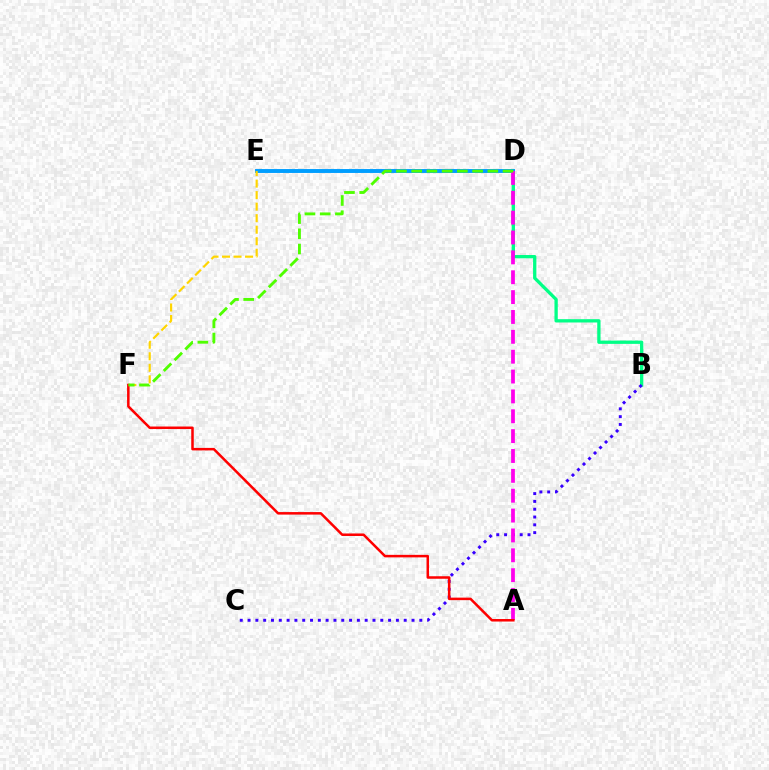{('B', 'D'): [{'color': '#00ff86', 'line_style': 'solid', 'thickness': 2.38}], ('B', 'C'): [{'color': '#3700ff', 'line_style': 'dotted', 'thickness': 2.12}], ('D', 'E'): [{'color': '#009eff', 'line_style': 'solid', 'thickness': 2.82}], ('A', 'D'): [{'color': '#ff00ed', 'line_style': 'dashed', 'thickness': 2.7}], ('E', 'F'): [{'color': '#ffd500', 'line_style': 'dashed', 'thickness': 1.57}], ('A', 'F'): [{'color': '#ff0000', 'line_style': 'solid', 'thickness': 1.81}], ('D', 'F'): [{'color': '#4fff00', 'line_style': 'dashed', 'thickness': 2.07}]}